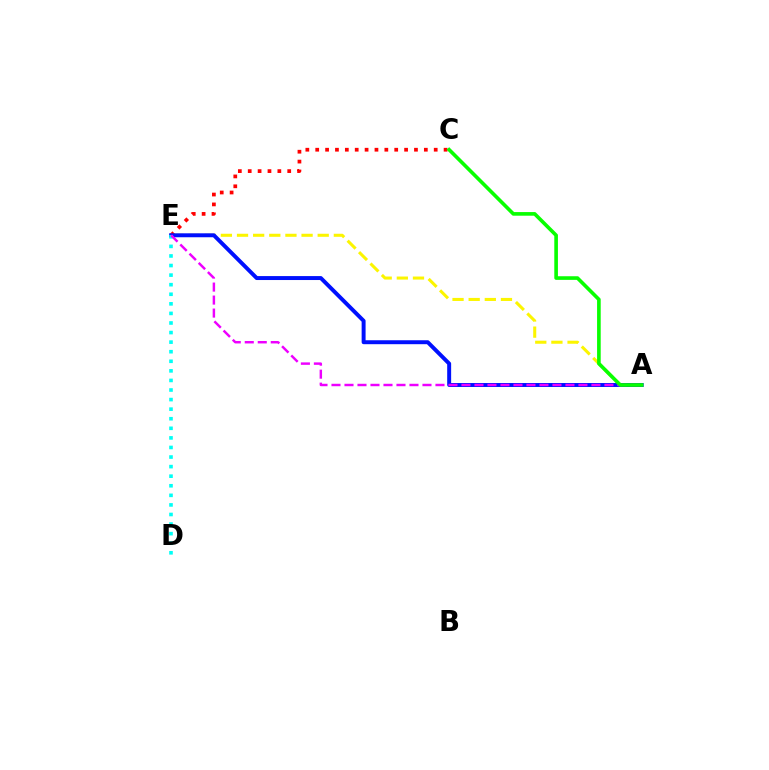{('A', 'E'): [{'color': '#fcf500', 'line_style': 'dashed', 'thickness': 2.19}, {'color': '#0010ff', 'line_style': 'solid', 'thickness': 2.84}, {'color': '#ee00ff', 'line_style': 'dashed', 'thickness': 1.77}], ('C', 'E'): [{'color': '#ff0000', 'line_style': 'dotted', 'thickness': 2.68}], ('D', 'E'): [{'color': '#00fff6', 'line_style': 'dotted', 'thickness': 2.6}], ('A', 'C'): [{'color': '#08ff00', 'line_style': 'solid', 'thickness': 2.62}]}